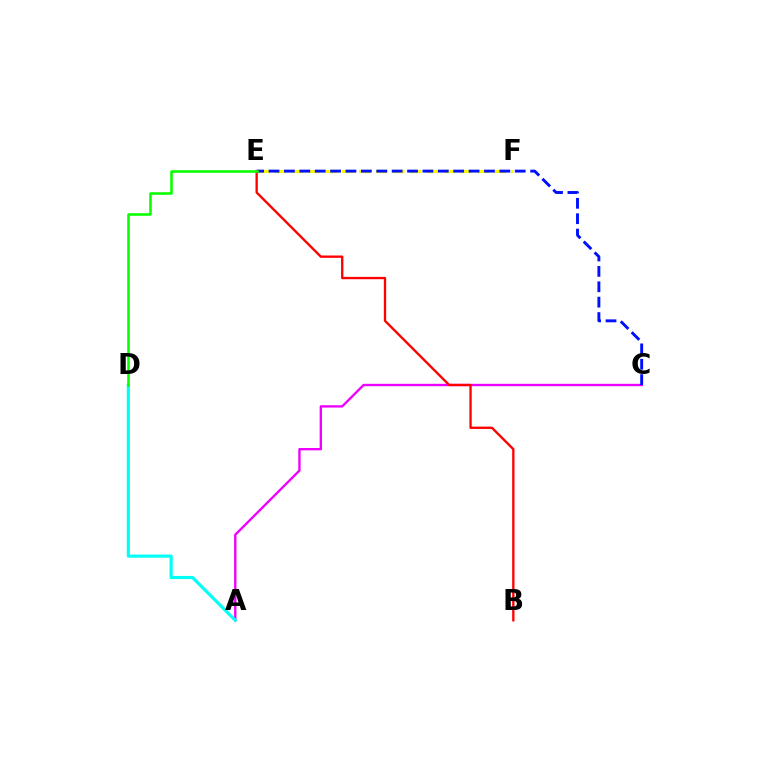{('A', 'C'): [{'color': '#ee00ff', 'line_style': 'solid', 'thickness': 1.7}], ('E', 'F'): [{'color': '#fcf500', 'line_style': 'dashed', 'thickness': 2.3}], ('A', 'D'): [{'color': '#00fff6', 'line_style': 'solid', 'thickness': 2.28}], ('C', 'E'): [{'color': '#0010ff', 'line_style': 'dashed', 'thickness': 2.09}], ('B', 'E'): [{'color': '#ff0000', 'line_style': 'solid', 'thickness': 1.68}], ('D', 'E'): [{'color': '#08ff00', 'line_style': 'solid', 'thickness': 1.85}]}